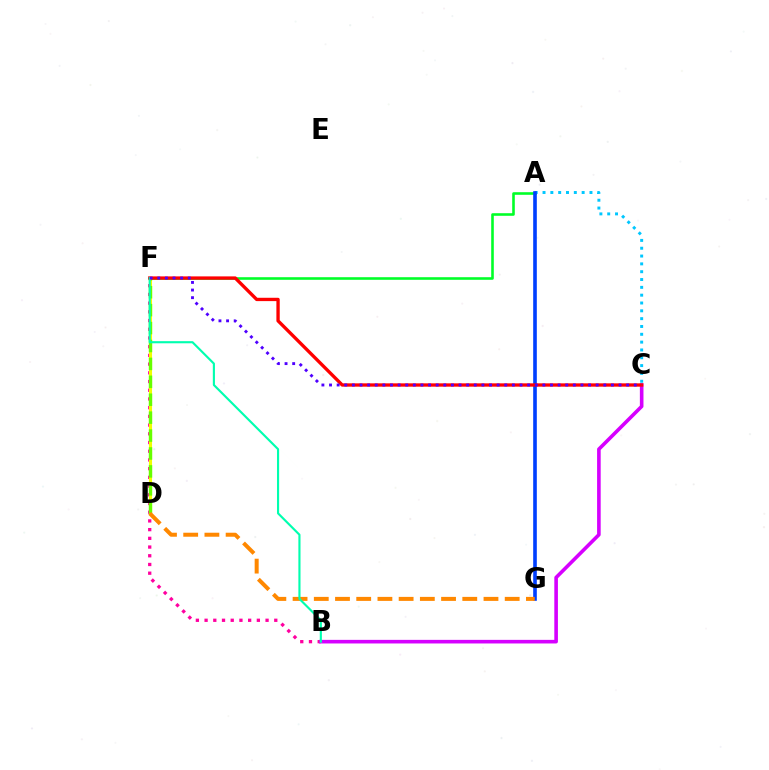{('B', 'F'): [{'color': '#ff00a0', 'line_style': 'dotted', 'thickness': 2.37}, {'color': '#00ffaf', 'line_style': 'solid', 'thickness': 1.54}], ('A', 'F'): [{'color': '#00ff27', 'line_style': 'solid', 'thickness': 1.87}], ('A', 'C'): [{'color': '#00c7ff', 'line_style': 'dotted', 'thickness': 2.13}], ('D', 'F'): [{'color': '#eeff00', 'line_style': 'solid', 'thickness': 2.23}, {'color': '#66ff00', 'line_style': 'dashed', 'thickness': 2.43}], ('A', 'G'): [{'color': '#003fff', 'line_style': 'solid', 'thickness': 2.61}], ('B', 'C'): [{'color': '#d600ff', 'line_style': 'solid', 'thickness': 2.59}], ('D', 'G'): [{'color': '#ff8800', 'line_style': 'dashed', 'thickness': 2.88}], ('C', 'F'): [{'color': '#ff0000', 'line_style': 'solid', 'thickness': 2.4}, {'color': '#4f00ff', 'line_style': 'dotted', 'thickness': 2.07}]}